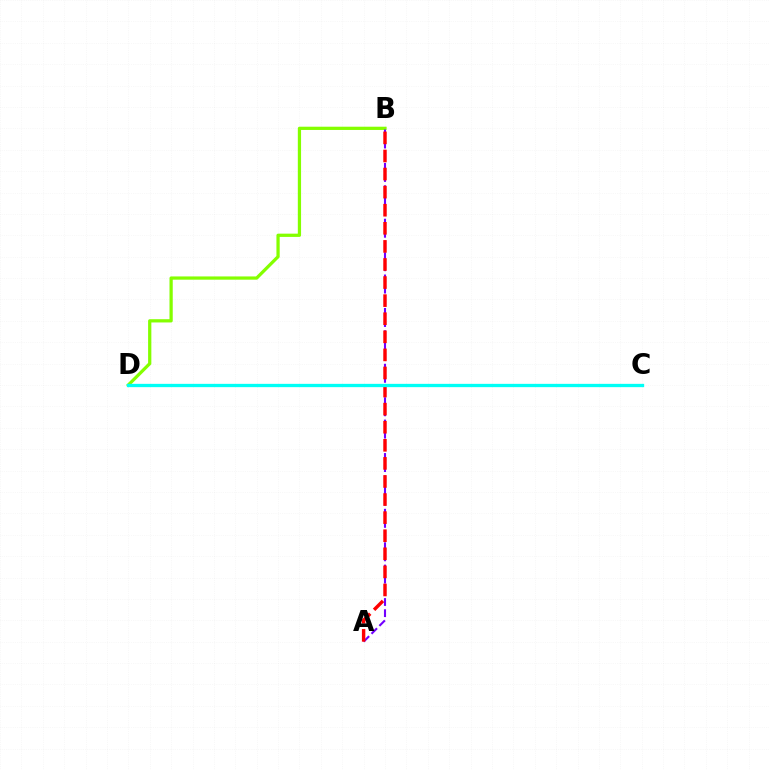{('B', 'D'): [{'color': '#84ff00', 'line_style': 'solid', 'thickness': 2.34}], ('A', 'B'): [{'color': '#7200ff', 'line_style': 'dashed', 'thickness': 1.52}, {'color': '#ff0000', 'line_style': 'dashed', 'thickness': 2.46}], ('C', 'D'): [{'color': '#00fff6', 'line_style': 'solid', 'thickness': 2.38}]}